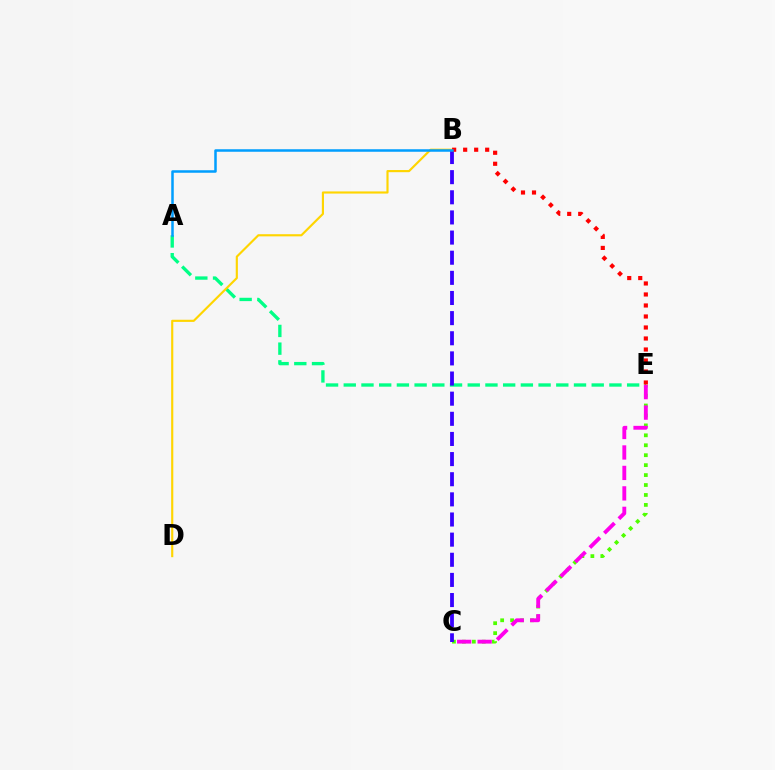{('A', 'E'): [{'color': '#00ff86', 'line_style': 'dashed', 'thickness': 2.41}], ('C', 'E'): [{'color': '#4fff00', 'line_style': 'dotted', 'thickness': 2.7}, {'color': '#ff00ed', 'line_style': 'dashed', 'thickness': 2.78}], ('B', 'C'): [{'color': '#3700ff', 'line_style': 'dashed', 'thickness': 2.74}], ('B', 'D'): [{'color': '#ffd500', 'line_style': 'solid', 'thickness': 1.55}], ('B', 'E'): [{'color': '#ff0000', 'line_style': 'dotted', 'thickness': 2.99}], ('A', 'B'): [{'color': '#009eff', 'line_style': 'solid', 'thickness': 1.81}]}